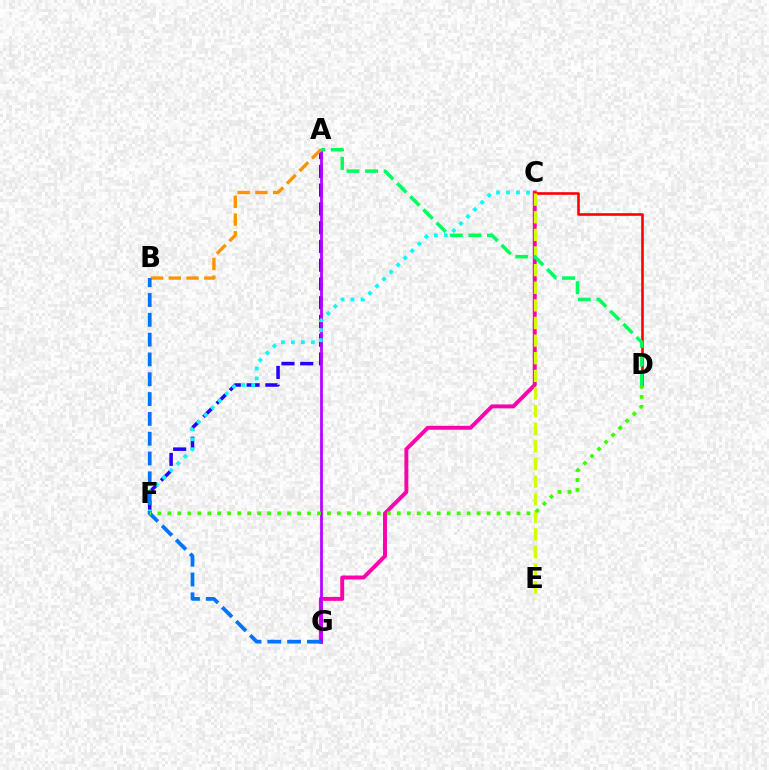{('C', 'G'): [{'color': '#ff00ac', 'line_style': 'solid', 'thickness': 2.83}], ('A', 'F'): [{'color': '#2500ff', 'line_style': 'dashed', 'thickness': 2.55}], ('C', 'D'): [{'color': '#ff0000', 'line_style': 'solid', 'thickness': 1.87}], ('A', 'G'): [{'color': '#b900ff', 'line_style': 'solid', 'thickness': 1.98}], ('C', 'F'): [{'color': '#00fff6', 'line_style': 'dotted', 'thickness': 2.71}], ('A', 'B'): [{'color': '#ff9400', 'line_style': 'dashed', 'thickness': 2.41}], ('B', 'G'): [{'color': '#0074ff', 'line_style': 'dashed', 'thickness': 2.69}], ('C', 'E'): [{'color': '#d1ff00', 'line_style': 'dashed', 'thickness': 2.39}], ('D', 'F'): [{'color': '#3dff00', 'line_style': 'dotted', 'thickness': 2.71}], ('A', 'D'): [{'color': '#00ff5c', 'line_style': 'dashed', 'thickness': 2.52}]}